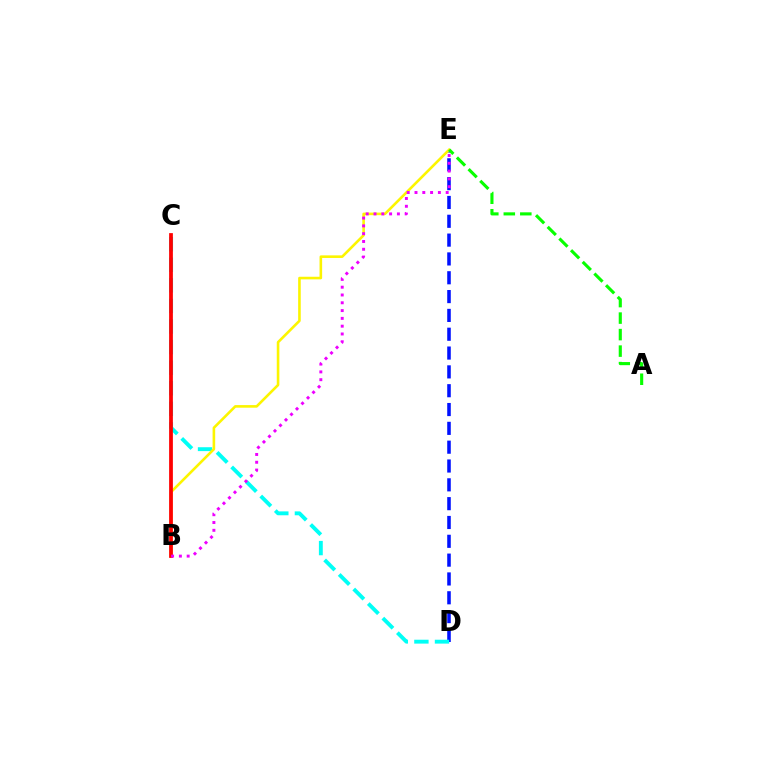{('D', 'E'): [{'color': '#0010ff', 'line_style': 'dashed', 'thickness': 2.56}], ('C', 'D'): [{'color': '#00fff6', 'line_style': 'dashed', 'thickness': 2.8}], ('B', 'E'): [{'color': '#fcf500', 'line_style': 'solid', 'thickness': 1.87}, {'color': '#ee00ff', 'line_style': 'dotted', 'thickness': 2.12}], ('A', 'E'): [{'color': '#08ff00', 'line_style': 'dashed', 'thickness': 2.24}], ('B', 'C'): [{'color': '#ff0000', 'line_style': 'solid', 'thickness': 2.71}]}